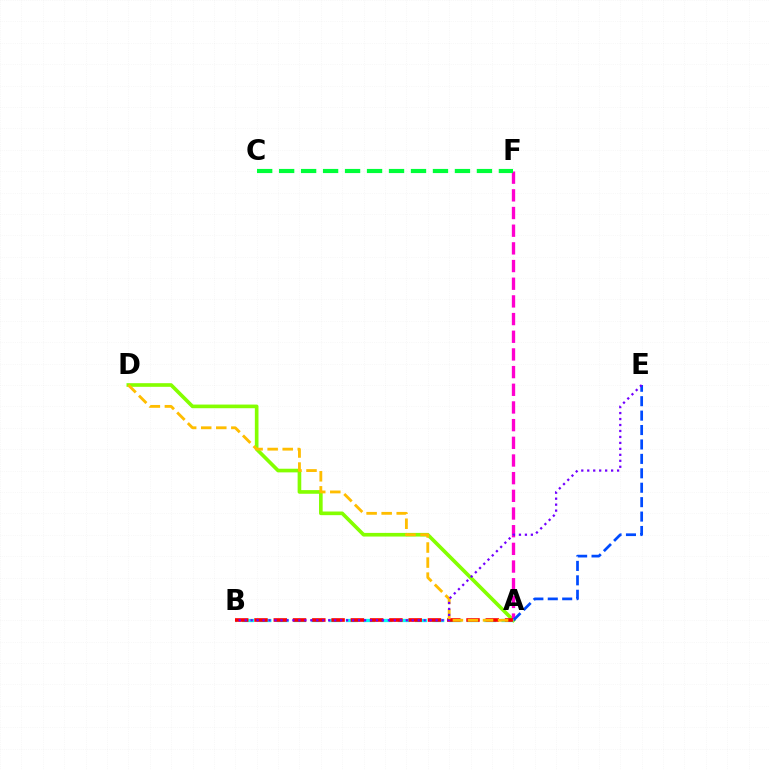{('A', 'D'): [{'color': '#84ff00', 'line_style': 'solid', 'thickness': 2.62}, {'color': '#ffbd00', 'line_style': 'dashed', 'thickness': 2.05}], ('A', 'F'): [{'color': '#ff00cf', 'line_style': 'dashed', 'thickness': 2.4}], ('A', 'E'): [{'color': '#004bff', 'line_style': 'dashed', 'thickness': 1.96}], ('A', 'B'): [{'color': '#00fff6', 'line_style': 'dashed', 'thickness': 2.35}, {'color': '#ff0000', 'line_style': 'dashed', 'thickness': 2.62}], ('C', 'F'): [{'color': '#00ff39', 'line_style': 'dashed', 'thickness': 2.99}], ('B', 'E'): [{'color': '#7200ff', 'line_style': 'dotted', 'thickness': 1.62}]}